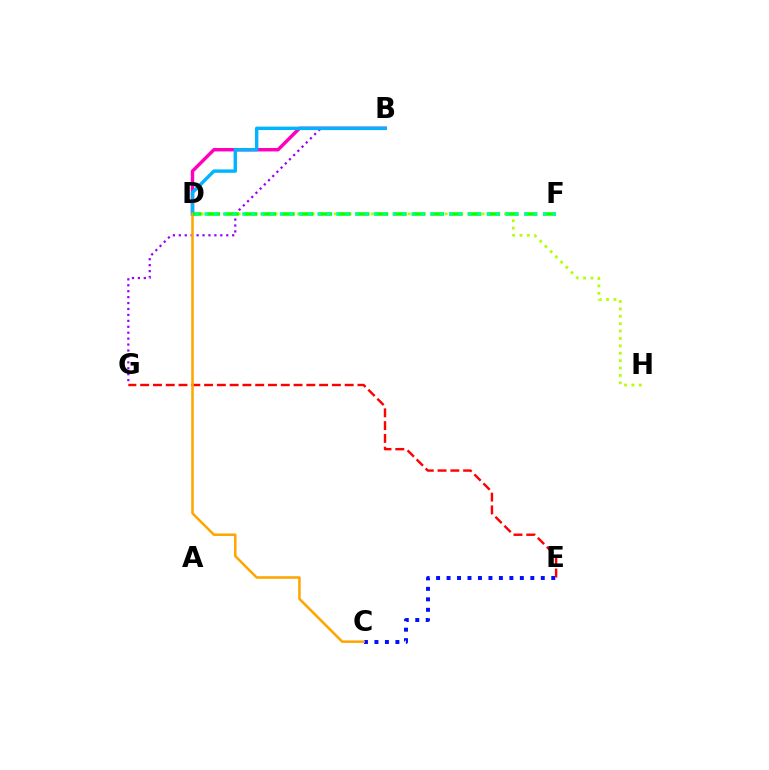{('B', 'G'): [{'color': '#9b00ff', 'line_style': 'dotted', 'thickness': 1.61}], ('D', 'H'): [{'color': '#b3ff00', 'line_style': 'dotted', 'thickness': 2.01}], ('C', 'E'): [{'color': '#0010ff', 'line_style': 'dotted', 'thickness': 2.84}], ('B', 'D'): [{'color': '#ff00bd', 'line_style': 'solid', 'thickness': 2.47}, {'color': '#00b5ff', 'line_style': 'solid', 'thickness': 2.45}], ('E', 'G'): [{'color': '#ff0000', 'line_style': 'dashed', 'thickness': 1.74}], ('C', 'D'): [{'color': '#ffa500', 'line_style': 'solid', 'thickness': 1.83}], ('D', 'F'): [{'color': '#08ff00', 'line_style': 'dashed', 'thickness': 2.54}, {'color': '#00ff9d', 'line_style': 'dotted', 'thickness': 2.55}]}